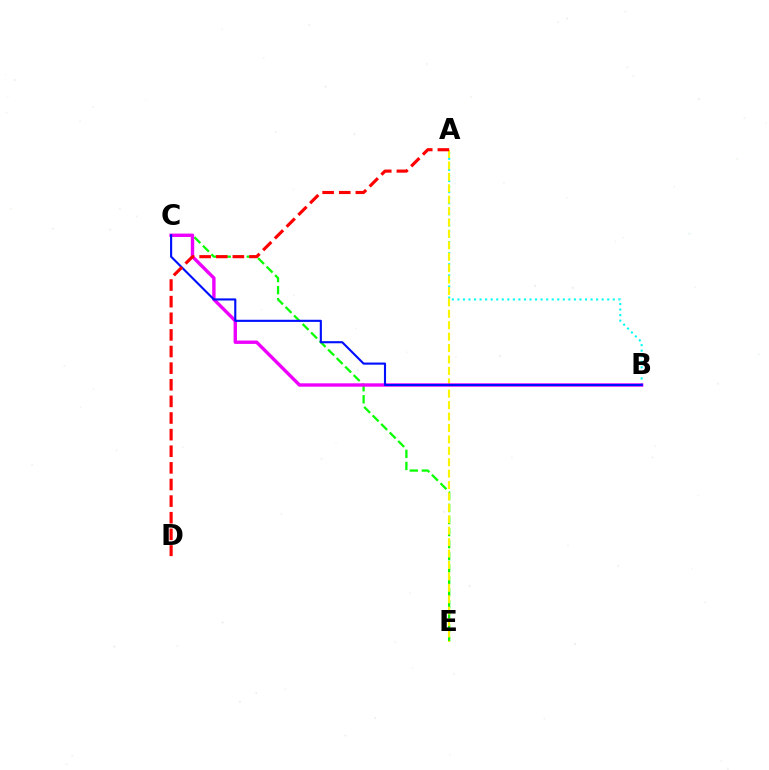{('C', 'E'): [{'color': '#08ff00', 'line_style': 'dashed', 'thickness': 1.64}], ('A', 'B'): [{'color': '#00fff6', 'line_style': 'dotted', 'thickness': 1.51}], ('A', 'E'): [{'color': '#fcf500', 'line_style': 'dashed', 'thickness': 1.55}], ('B', 'C'): [{'color': '#ee00ff', 'line_style': 'solid', 'thickness': 2.43}, {'color': '#0010ff', 'line_style': 'solid', 'thickness': 1.53}], ('A', 'D'): [{'color': '#ff0000', 'line_style': 'dashed', 'thickness': 2.26}]}